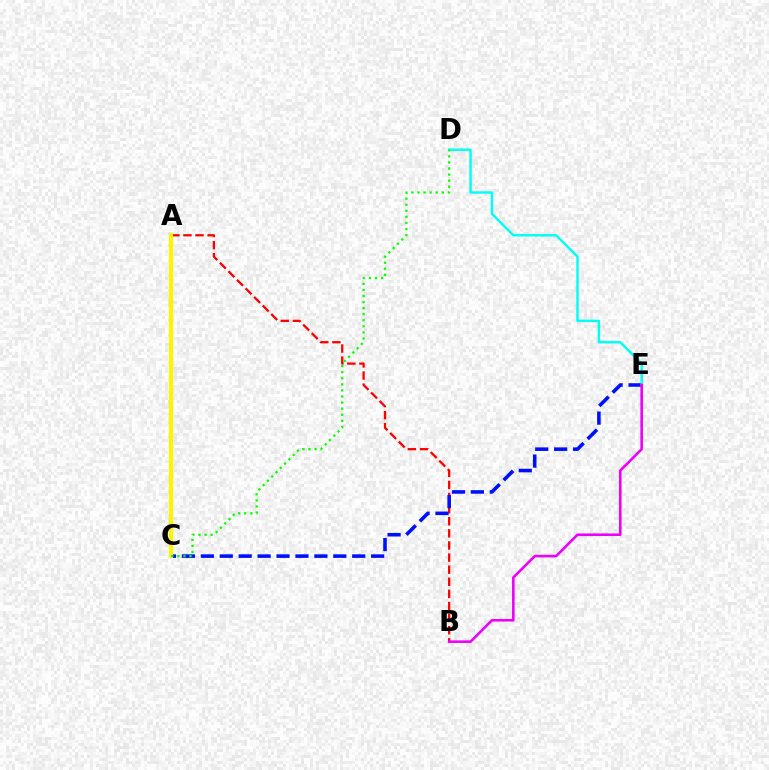{('A', 'B'): [{'color': '#ff0000', 'line_style': 'dashed', 'thickness': 1.64}], ('C', 'E'): [{'color': '#0010ff', 'line_style': 'dashed', 'thickness': 2.57}], ('D', 'E'): [{'color': '#00fff6', 'line_style': 'solid', 'thickness': 1.76}], ('A', 'C'): [{'color': '#fcf500', 'line_style': 'solid', 'thickness': 2.92}], ('B', 'E'): [{'color': '#ee00ff', 'line_style': 'solid', 'thickness': 1.87}], ('C', 'D'): [{'color': '#08ff00', 'line_style': 'dotted', 'thickness': 1.65}]}